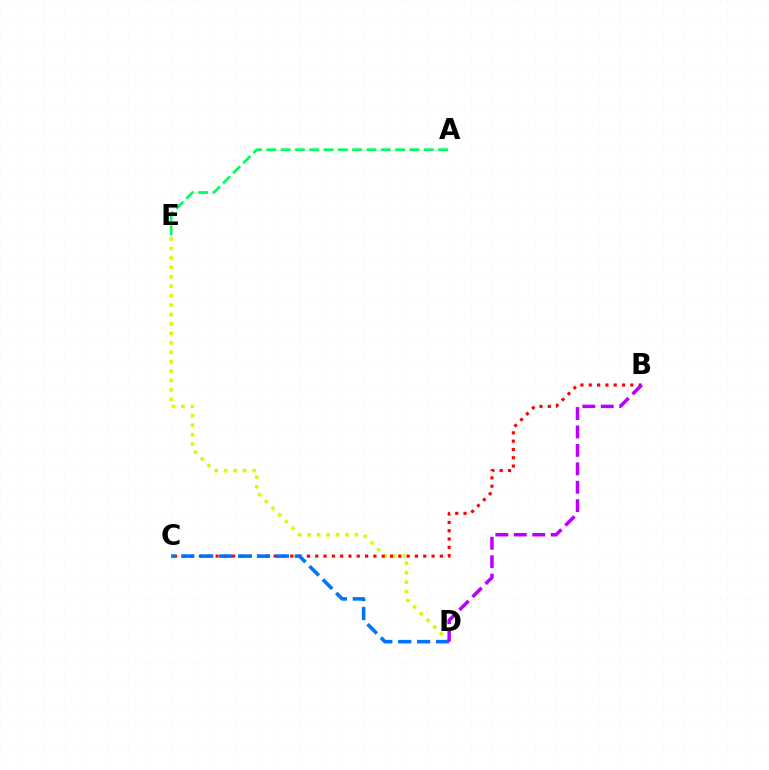{('D', 'E'): [{'color': '#d1ff00', 'line_style': 'dotted', 'thickness': 2.56}], ('A', 'E'): [{'color': '#00ff5c', 'line_style': 'dashed', 'thickness': 1.94}], ('B', 'C'): [{'color': '#ff0000', 'line_style': 'dotted', 'thickness': 2.26}], ('C', 'D'): [{'color': '#0074ff', 'line_style': 'dashed', 'thickness': 2.57}], ('B', 'D'): [{'color': '#b900ff', 'line_style': 'dashed', 'thickness': 2.5}]}